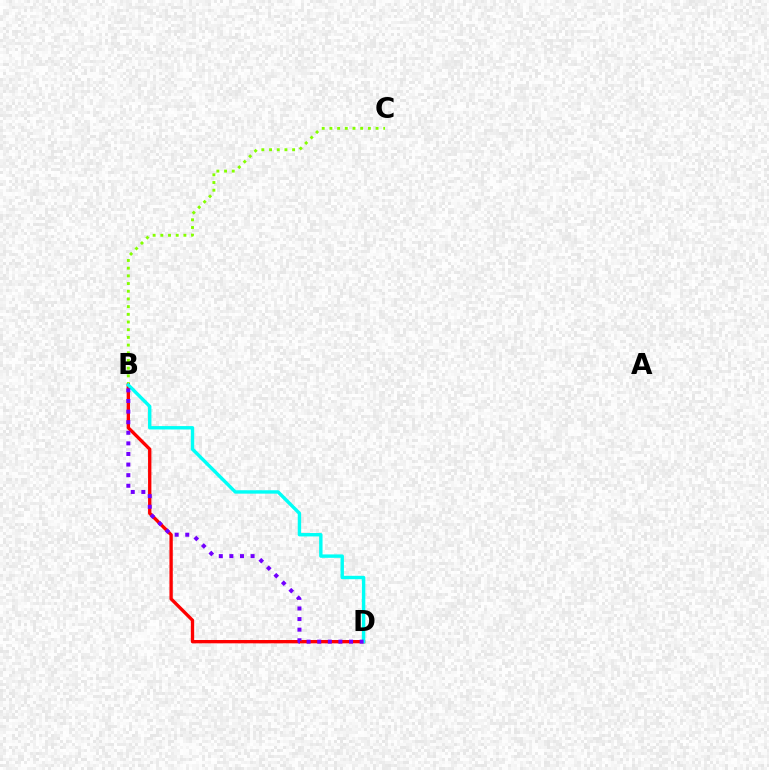{('B', 'C'): [{'color': '#84ff00', 'line_style': 'dotted', 'thickness': 2.09}], ('B', 'D'): [{'color': '#ff0000', 'line_style': 'solid', 'thickness': 2.4}, {'color': '#00fff6', 'line_style': 'solid', 'thickness': 2.45}, {'color': '#7200ff', 'line_style': 'dotted', 'thickness': 2.88}]}